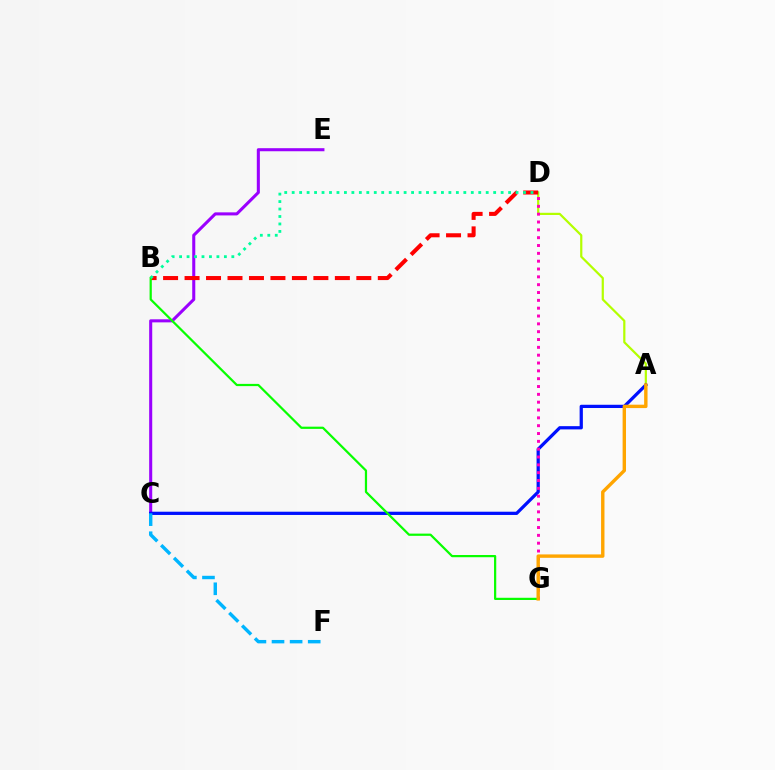{('A', 'D'): [{'color': '#b3ff00', 'line_style': 'solid', 'thickness': 1.59}], ('C', 'E'): [{'color': '#9b00ff', 'line_style': 'solid', 'thickness': 2.2}], ('A', 'C'): [{'color': '#0010ff', 'line_style': 'solid', 'thickness': 2.34}], ('C', 'F'): [{'color': '#00b5ff', 'line_style': 'dashed', 'thickness': 2.46}], ('B', 'D'): [{'color': '#ff0000', 'line_style': 'dashed', 'thickness': 2.92}, {'color': '#00ff9d', 'line_style': 'dotted', 'thickness': 2.03}], ('B', 'G'): [{'color': '#08ff00', 'line_style': 'solid', 'thickness': 1.6}], ('D', 'G'): [{'color': '#ff00bd', 'line_style': 'dotted', 'thickness': 2.13}], ('A', 'G'): [{'color': '#ffa500', 'line_style': 'solid', 'thickness': 2.44}]}